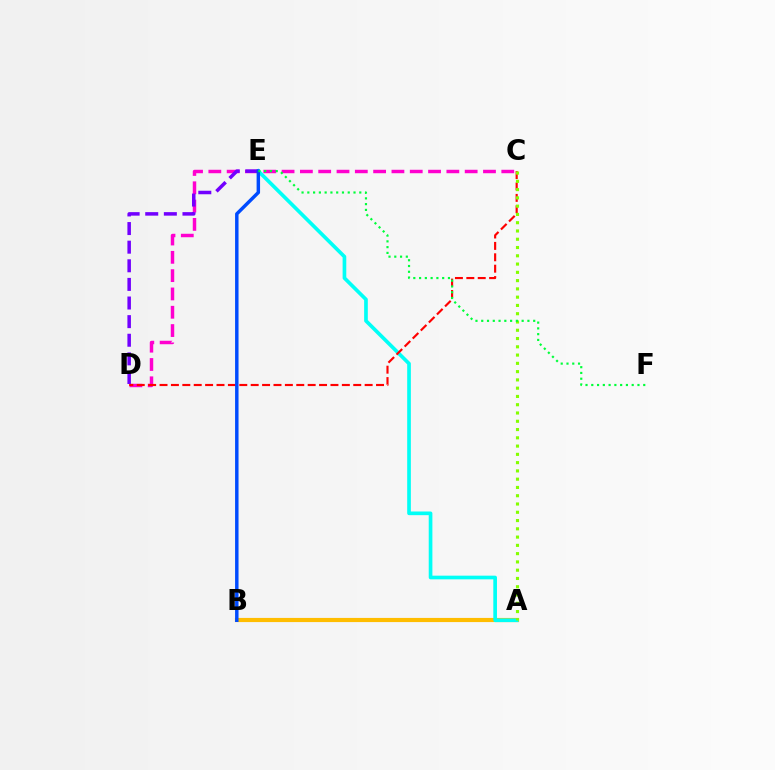{('A', 'B'): [{'color': '#ffbd00', 'line_style': 'solid', 'thickness': 2.99}], ('C', 'D'): [{'color': '#ff00cf', 'line_style': 'dashed', 'thickness': 2.49}, {'color': '#ff0000', 'line_style': 'dashed', 'thickness': 1.55}], ('A', 'E'): [{'color': '#00fff6', 'line_style': 'solid', 'thickness': 2.64}], ('D', 'E'): [{'color': '#7200ff', 'line_style': 'dashed', 'thickness': 2.53}], ('B', 'E'): [{'color': '#004bff', 'line_style': 'solid', 'thickness': 2.49}], ('A', 'C'): [{'color': '#84ff00', 'line_style': 'dotted', 'thickness': 2.25}], ('E', 'F'): [{'color': '#00ff39', 'line_style': 'dotted', 'thickness': 1.57}]}